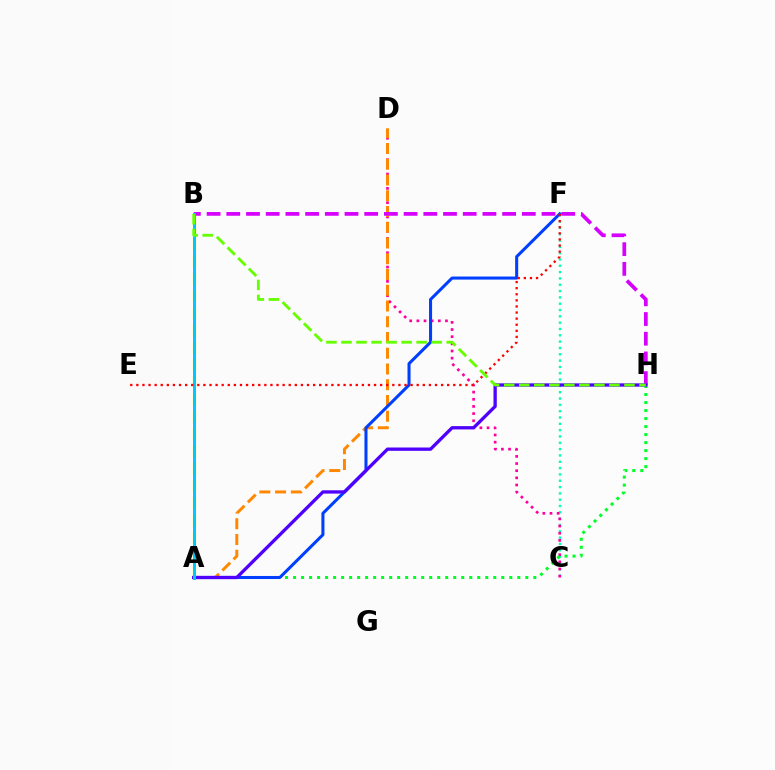{('C', 'F'): [{'color': '#00ffaf', 'line_style': 'dotted', 'thickness': 1.72}], ('C', 'D'): [{'color': '#ff00a0', 'line_style': 'dotted', 'thickness': 1.94}], ('A', 'H'): [{'color': '#00ff27', 'line_style': 'dotted', 'thickness': 2.18}, {'color': '#4f00ff', 'line_style': 'solid', 'thickness': 2.38}], ('A', 'B'): [{'color': '#eeff00', 'line_style': 'dashed', 'thickness': 2.35}, {'color': '#00c7ff', 'line_style': 'solid', 'thickness': 2.14}], ('A', 'D'): [{'color': '#ff8800', 'line_style': 'dashed', 'thickness': 2.14}], ('A', 'F'): [{'color': '#003fff', 'line_style': 'solid', 'thickness': 2.2}], ('B', 'H'): [{'color': '#d600ff', 'line_style': 'dashed', 'thickness': 2.68}, {'color': '#66ff00', 'line_style': 'dashed', 'thickness': 2.04}], ('E', 'F'): [{'color': '#ff0000', 'line_style': 'dotted', 'thickness': 1.66}]}